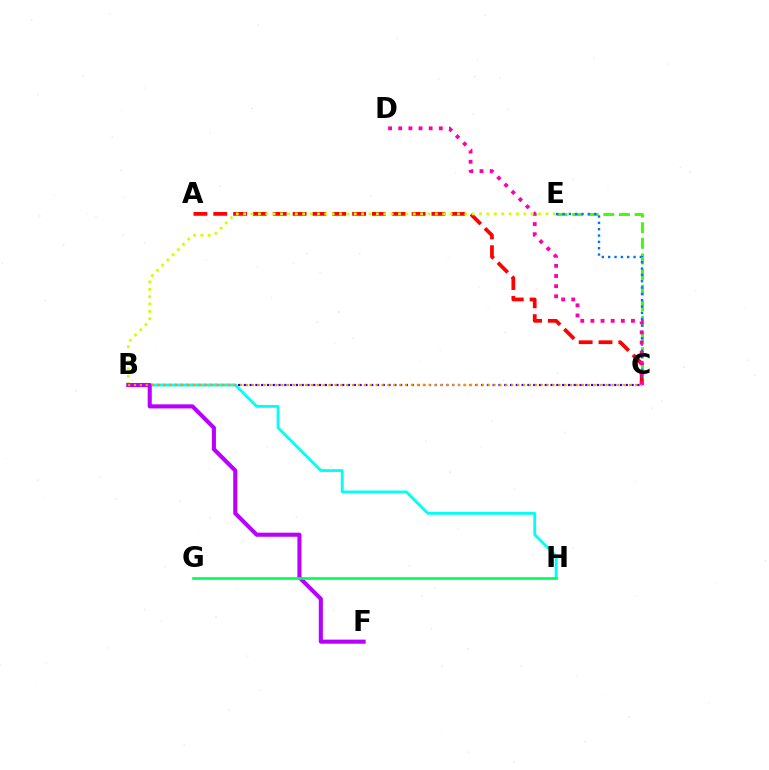{('B', 'C'): [{'color': '#2500ff', 'line_style': 'dotted', 'thickness': 1.57}, {'color': '#ff9400', 'line_style': 'dotted', 'thickness': 1.6}], ('C', 'E'): [{'color': '#3dff00', 'line_style': 'dashed', 'thickness': 2.12}, {'color': '#0074ff', 'line_style': 'dotted', 'thickness': 1.72}], ('A', 'C'): [{'color': '#ff0000', 'line_style': 'dashed', 'thickness': 2.69}], ('C', 'D'): [{'color': '#ff00ac', 'line_style': 'dotted', 'thickness': 2.75}], ('B', 'H'): [{'color': '#00fff6', 'line_style': 'solid', 'thickness': 2.03}], ('B', 'E'): [{'color': '#d1ff00', 'line_style': 'dotted', 'thickness': 2.0}], ('B', 'F'): [{'color': '#b900ff', 'line_style': 'solid', 'thickness': 2.94}], ('G', 'H'): [{'color': '#00ff5c', 'line_style': 'solid', 'thickness': 1.94}]}